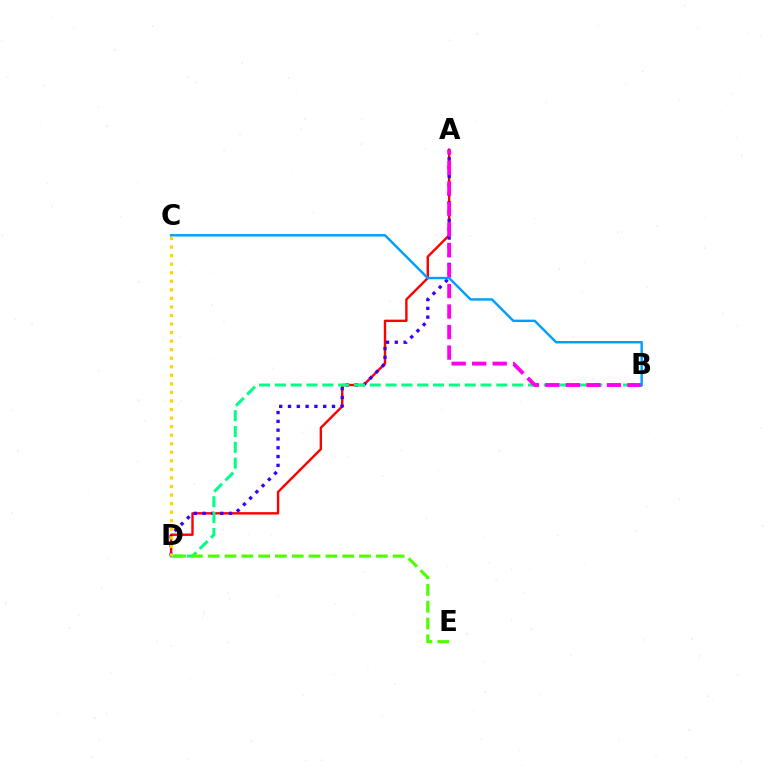{('A', 'D'): [{'color': '#ff0000', 'line_style': 'solid', 'thickness': 1.72}, {'color': '#3700ff', 'line_style': 'dotted', 'thickness': 2.39}], ('B', 'D'): [{'color': '#00ff86', 'line_style': 'dashed', 'thickness': 2.15}], ('A', 'B'): [{'color': '#ff00ed', 'line_style': 'dashed', 'thickness': 2.79}], ('C', 'D'): [{'color': '#ffd500', 'line_style': 'dotted', 'thickness': 2.32}], ('D', 'E'): [{'color': '#4fff00', 'line_style': 'dashed', 'thickness': 2.28}], ('B', 'C'): [{'color': '#009eff', 'line_style': 'solid', 'thickness': 1.74}]}